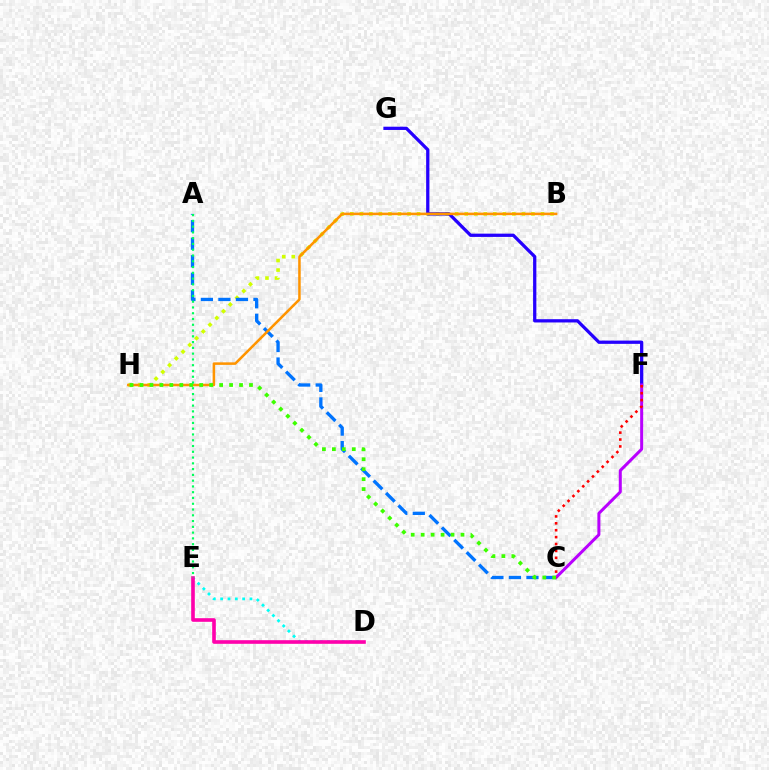{('D', 'E'): [{'color': '#00fff6', 'line_style': 'dotted', 'thickness': 1.99}, {'color': '#ff00ac', 'line_style': 'solid', 'thickness': 2.61}], ('B', 'H'): [{'color': '#d1ff00', 'line_style': 'dotted', 'thickness': 2.59}, {'color': '#ff9400', 'line_style': 'solid', 'thickness': 1.83}], ('F', 'G'): [{'color': '#2500ff', 'line_style': 'solid', 'thickness': 2.35}], ('A', 'C'): [{'color': '#0074ff', 'line_style': 'dashed', 'thickness': 2.38}], ('C', 'F'): [{'color': '#b900ff', 'line_style': 'solid', 'thickness': 2.17}, {'color': '#ff0000', 'line_style': 'dotted', 'thickness': 1.87}], ('C', 'H'): [{'color': '#3dff00', 'line_style': 'dotted', 'thickness': 2.7}], ('A', 'E'): [{'color': '#00ff5c', 'line_style': 'dotted', 'thickness': 1.57}]}